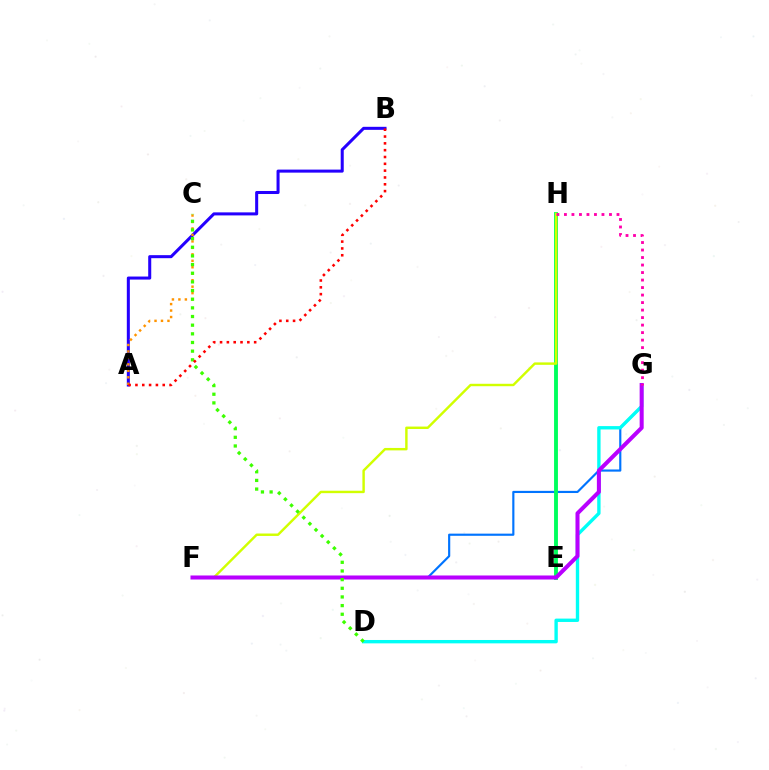{('F', 'G'): [{'color': '#0074ff', 'line_style': 'solid', 'thickness': 1.56}, {'color': '#b900ff', 'line_style': 'solid', 'thickness': 2.9}], ('E', 'H'): [{'color': '#00ff5c', 'line_style': 'solid', 'thickness': 2.79}], ('A', 'B'): [{'color': '#2500ff', 'line_style': 'solid', 'thickness': 2.18}, {'color': '#ff0000', 'line_style': 'dotted', 'thickness': 1.85}], ('D', 'G'): [{'color': '#00fff6', 'line_style': 'solid', 'thickness': 2.42}], ('F', 'H'): [{'color': '#d1ff00', 'line_style': 'solid', 'thickness': 1.75}], ('A', 'C'): [{'color': '#ff9400', 'line_style': 'dotted', 'thickness': 1.76}], ('C', 'D'): [{'color': '#3dff00', 'line_style': 'dotted', 'thickness': 2.35}], ('G', 'H'): [{'color': '#ff00ac', 'line_style': 'dotted', 'thickness': 2.04}]}